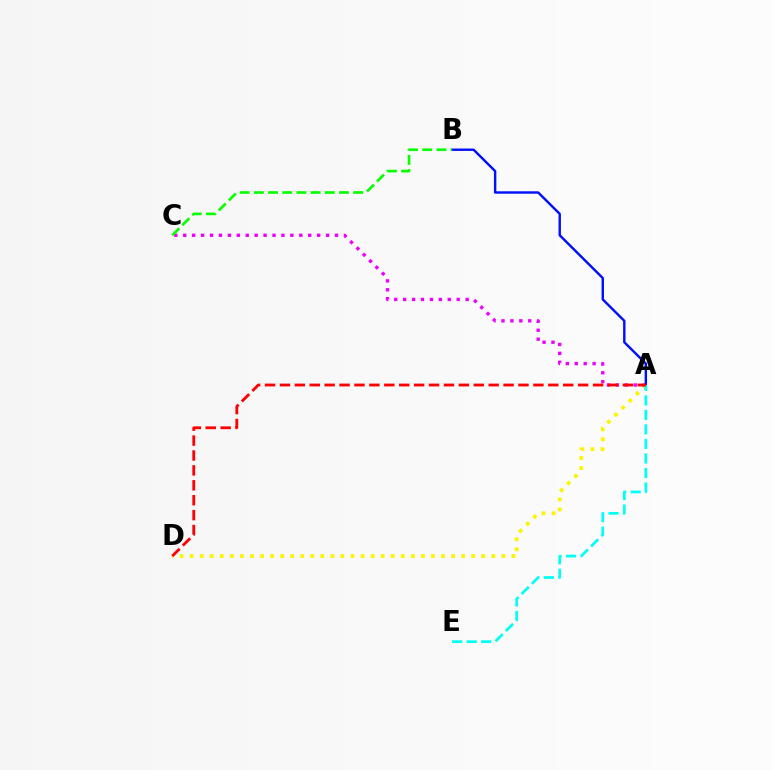{('A', 'D'): [{'color': '#fcf500', 'line_style': 'dotted', 'thickness': 2.73}, {'color': '#ff0000', 'line_style': 'dashed', 'thickness': 2.03}], ('A', 'C'): [{'color': '#ee00ff', 'line_style': 'dotted', 'thickness': 2.43}], ('A', 'B'): [{'color': '#0010ff', 'line_style': 'solid', 'thickness': 1.74}], ('B', 'C'): [{'color': '#08ff00', 'line_style': 'dashed', 'thickness': 1.93}], ('A', 'E'): [{'color': '#00fff6', 'line_style': 'dashed', 'thickness': 1.97}]}